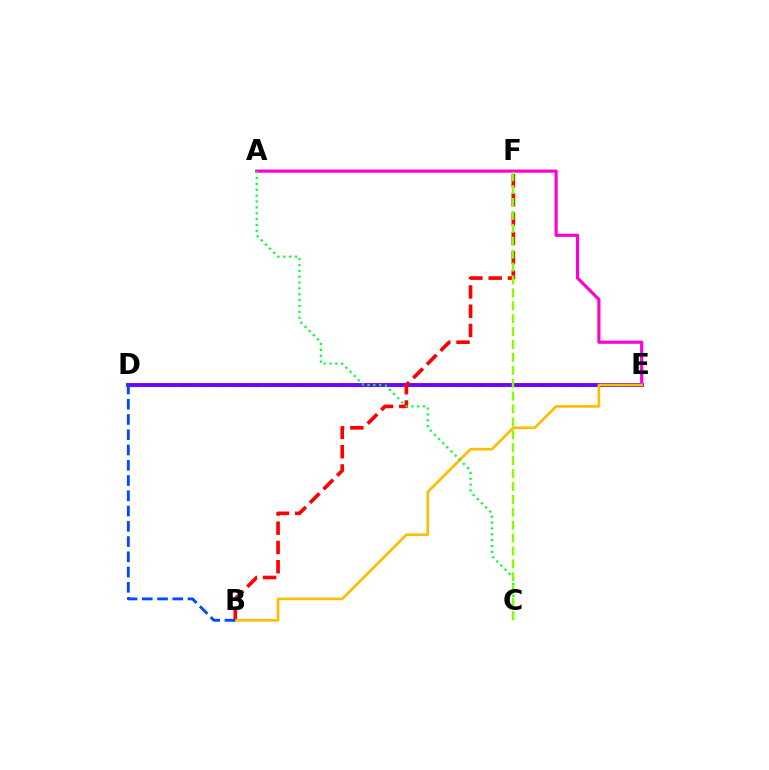{('D', 'E'): [{'color': '#00fff6', 'line_style': 'dashed', 'thickness': 2.33}, {'color': '#7200ff', 'line_style': 'solid', 'thickness': 2.78}], ('B', 'F'): [{'color': '#ff0000', 'line_style': 'dashed', 'thickness': 2.62}], ('A', 'E'): [{'color': '#ff00cf', 'line_style': 'solid', 'thickness': 2.28}], ('B', 'E'): [{'color': '#ffbd00', 'line_style': 'solid', 'thickness': 1.91}], ('A', 'C'): [{'color': '#00ff39', 'line_style': 'dotted', 'thickness': 1.59}], ('C', 'F'): [{'color': '#84ff00', 'line_style': 'dashed', 'thickness': 1.75}], ('B', 'D'): [{'color': '#004bff', 'line_style': 'dashed', 'thickness': 2.07}]}